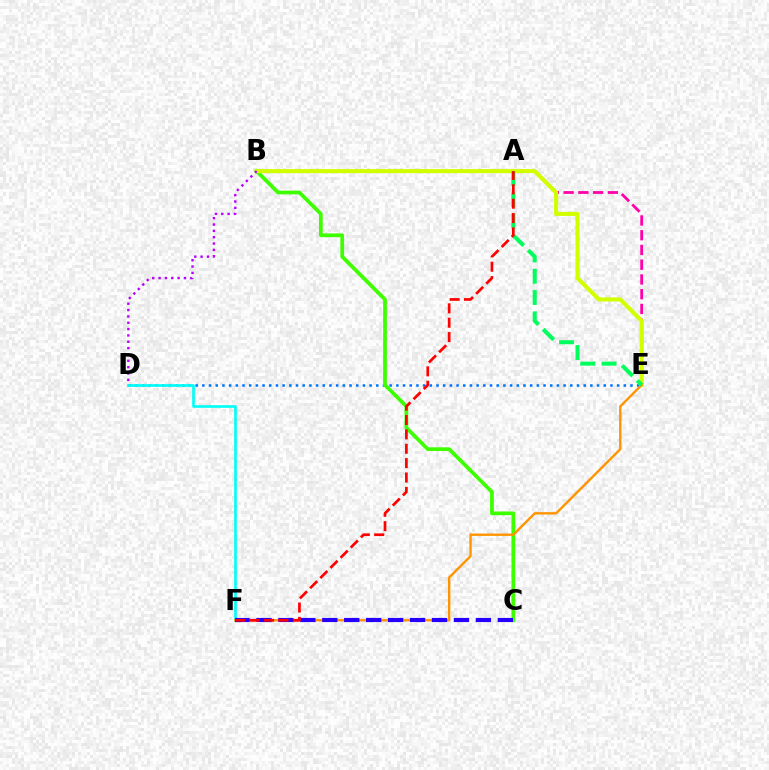{('D', 'E'): [{'color': '#0074ff', 'line_style': 'dotted', 'thickness': 1.82}], ('A', 'E'): [{'color': '#ff00ac', 'line_style': 'dashed', 'thickness': 2.0}, {'color': '#00ff5c', 'line_style': 'dashed', 'thickness': 2.89}], ('B', 'C'): [{'color': '#3dff00', 'line_style': 'solid', 'thickness': 2.68}], ('D', 'F'): [{'color': '#00fff6', 'line_style': 'solid', 'thickness': 1.91}], ('B', 'E'): [{'color': '#d1ff00', 'line_style': 'solid', 'thickness': 2.94}], ('B', 'D'): [{'color': '#b900ff', 'line_style': 'dotted', 'thickness': 1.72}], ('E', 'F'): [{'color': '#ff9400', 'line_style': 'solid', 'thickness': 1.71}], ('C', 'F'): [{'color': '#2500ff', 'line_style': 'dashed', 'thickness': 2.98}], ('A', 'F'): [{'color': '#ff0000', 'line_style': 'dashed', 'thickness': 1.95}]}